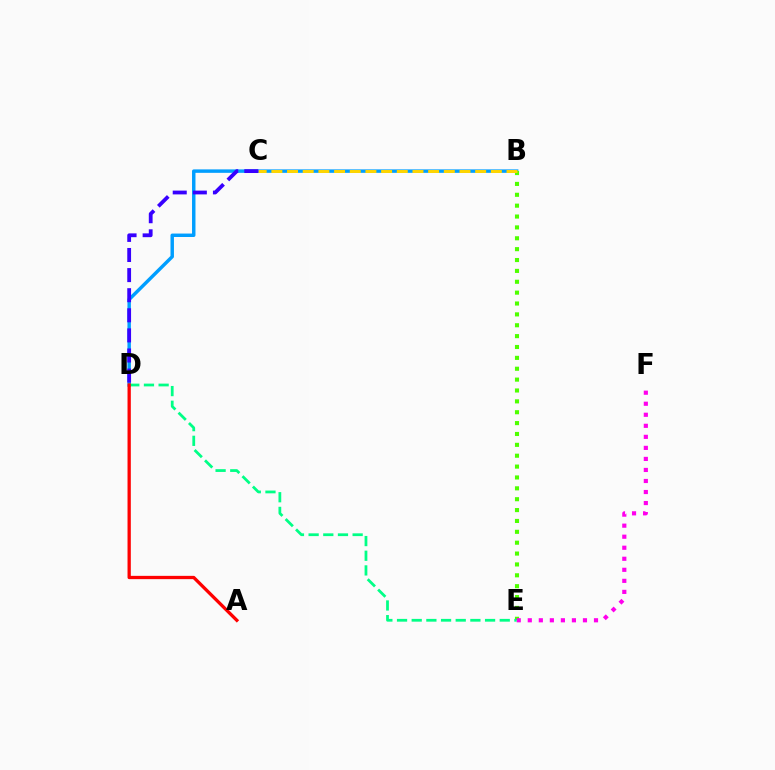{('B', 'D'): [{'color': '#009eff', 'line_style': 'solid', 'thickness': 2.48}], ('B', 'E'): [{'color': '#4fff00', 'line_style': 'dotted', 'thickness': 2.95}], ('B', 'C'): [{'color': '#ffd500', 'line_style': 'dashed', 'thickness': 2.13}], ('E', 'F'): [{'color': '#ff00ed', 'line_style': 'dotted', 'thickness': 3.0}], ('D', 'E'): [{'color': '#00ff86', 'line_style': 'dashed', 'thickness': 1.99}], ('C', 'D'): [{'color': '#3700ff', 'line_style': 'dashed', 'thickness': 2.73}], ('A', 'D'): [{'color': '#ff0000', 'line_style': 'solid', 'thickness': 2.37}]}